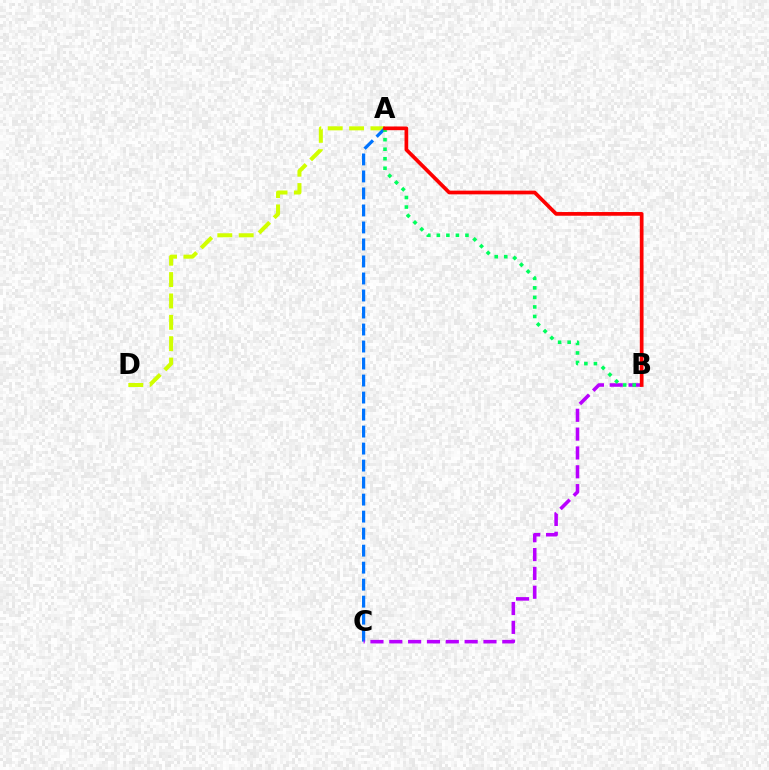{('A', 'D'): [{'color': '#d1ff00', 'line_style': 'dashed', 'thickness': 2.9}], ('A', 'C'): [{'color': '#0074ff', 'line_style': 'dashed', 'thickness': 2.31}], ('B', 'C'): [{'color': '#b900ff', 'line_style': 'dashed', 'thickness': 2.56}], ('A', 'B'): [{'color': '#00ff5c', 'line_style': 'dotted', 'thickness': 2.59}, {'color': '#ff0000', 'line_style': 'solid', 'thickness': 2.67}]}